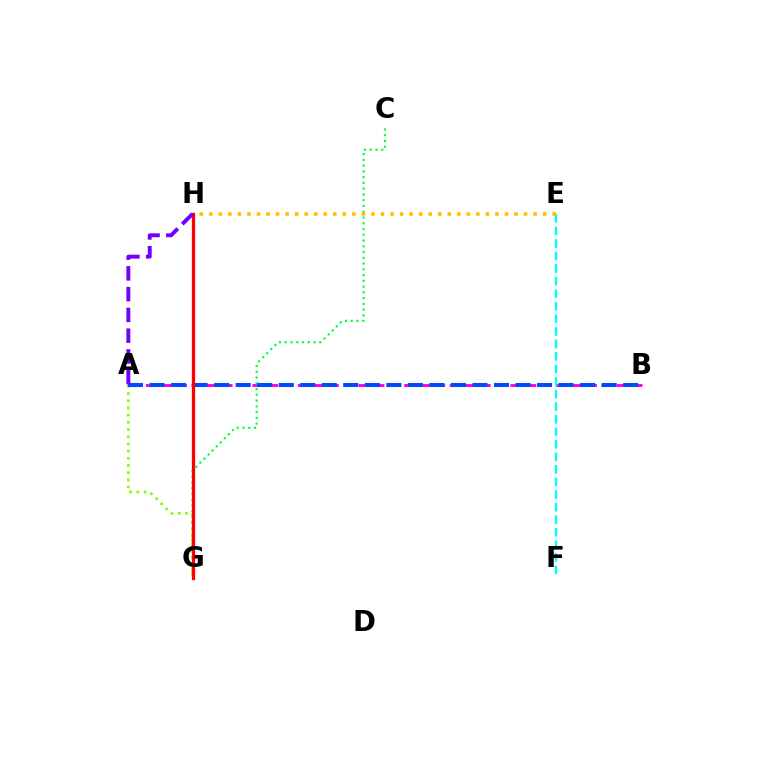{('A', 'B'): [{'color': '#ff00cf', 'line_style': 'dashed', 'thickness': 2.06}, {'color': '#004bff', 'line_style': 'dashed', 'thickness': 2.92}], ('C', 'G'): [{'color': '#00ff39', 'line_style': 'dotted', 'thickness': 1.57}], ('A', 'G'): [{'color': '#84ff00', 'line_style': 'dotted', 'thickness': 1.95}], ('E', 'F'): [{'color': '#00fff6', 'line_style': 'dashed', 'thickness': 1.71}], ('E', 'H'): [{'color': '#ffbd00', 'line_style': 'dotted', 'thickness': 2.59}], ('G', 'H'): [{'color': '#ff0000', 'line_style': 'solid', 'thickness': 2.36}], ('A', 'H'): [{'color': '#7200ff', 'line_style': 'dashed', 'thickness': 2.82}]}